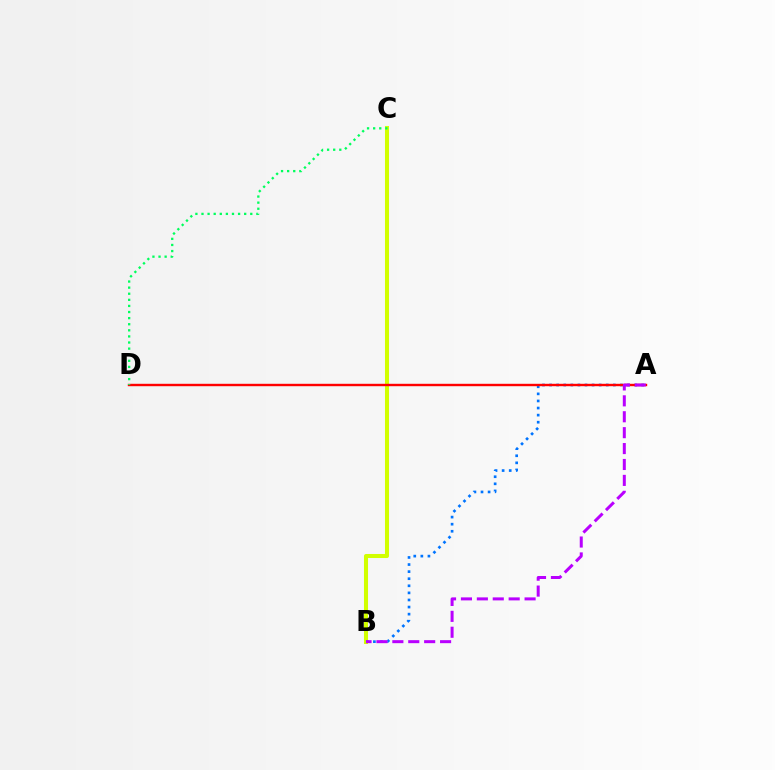{('B', 'C'): [{'color': '#d1ff00', 'line_style': 'solid', 'thickness': 2.91}], ('A', 'B'): [{'color': '#0074ff', 'line_style': 'dotted', 'thickness': 1.92}, {'color': '#b900ff', 'line_style': 'dashed', 'thickness': 2.16}], ('A', 'D'): [{'color': '#ff0000', 'line_style': 'solid', 'thickness': 1.73}], ('C', 'D'): [{'color': '#00ff5c', 'line_style': 'dotted', 'thickness': 1.66}]}